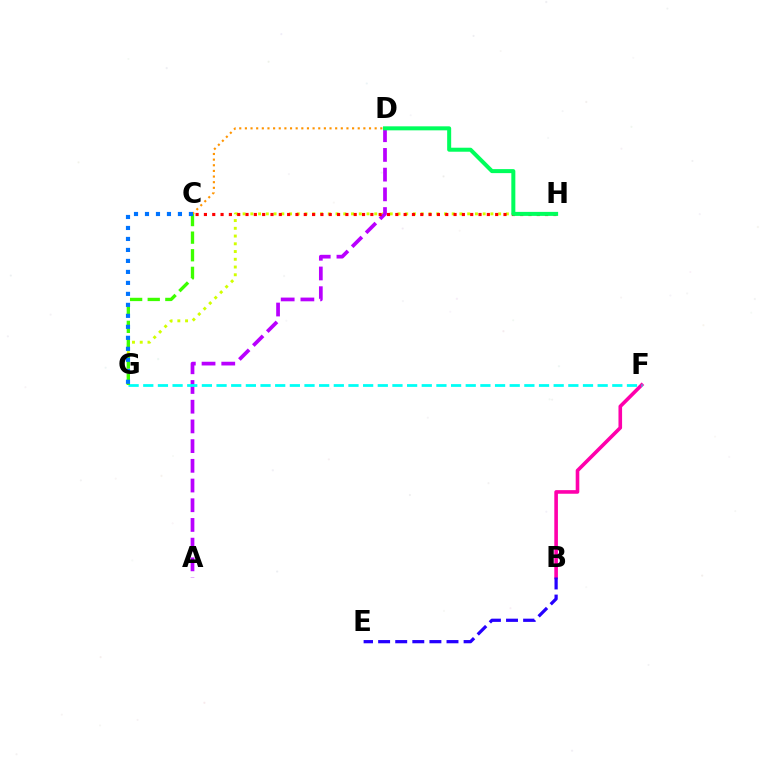{('G', 'H'): [{'color': '#d1ff00', 'line_style': 'dotted', 'thickness': 2.1}], ('B', 'F'): [{'color': '#ff00ac', 'line_style': 'solid', 'thickness': 2.6}], ('A', 'D'): [{'color': '#b900ff', 'line_style': 'dashed', 'thickness': 2.68}], ('F', 'G'): [{'color': '#00fff6', 'line_style': 'dashed', 'thickness': 1.99}], ('B', 'E'): [{'color': '#2500ff', 'line_style': 'dashed', 'thickness': 2.32}], ('C', 'H'): [{'color': '#ff0000', 'line_style': 'dotted', 'thickness': 2.26}], ('D', 'H'): [{'color': '#00ff5c', 'line_style': 'solid', 'thickness': 2.89}], ('C', 'D'): [{'color': '#ff9400', 'line_style': 'dotted', 'thickness': 1.53}], ('C', 'G'): [{'color': '#3dff00', 'line_style': 'dashed', 'thickness': 2.39}, {'color': '#0074ff', 'line_style': 'dotted', 'thickness': 2.98}]}